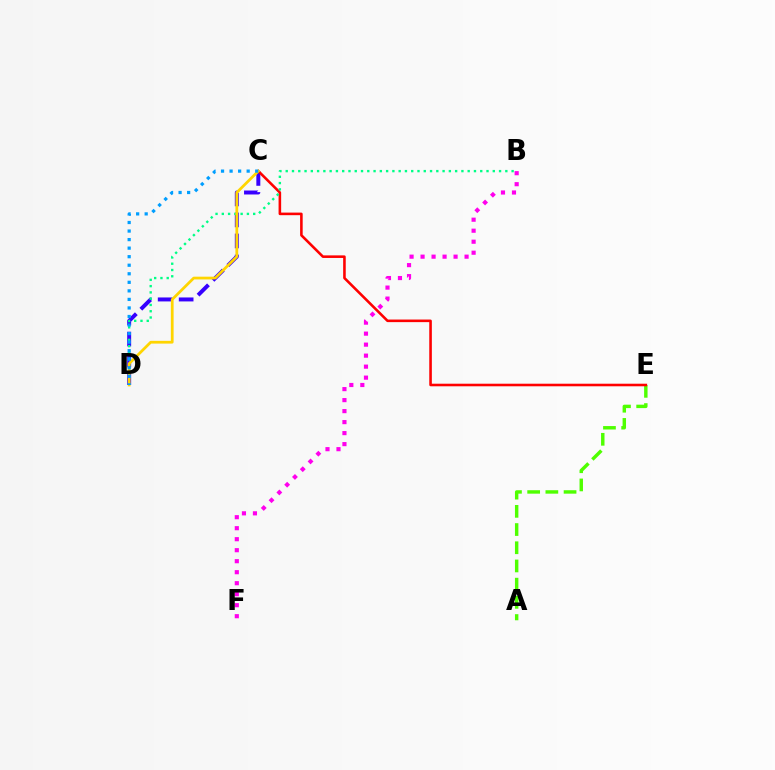{('A', 'E'): [{'color': '#4fff00', 'line_style': 'dashed', 'thickness': 2.47}], ('C', 'D'): [{'color': '#3700ff', 'line_style': 'dashed', 'thickness': 2.85}, {'color': '#ffd500', 'line_style': 'solid', 'thickness': 1.98}, {'color': '#009eff', 'line_style': 'dotted', 'thickness': 2.32}], ('B', 'F'): [{'color': '#ff00ed', 'line_style': 'dotted', 'thickness': 2.99}], ('C', 'E'): [{'color': '#ff0000', 'line_style': 'solid', 'thickness': 1.86}], ('B', 'D'): [{'color': '#00ff86', 'line_style': 'dotted', 'thickness': 1.7}]}